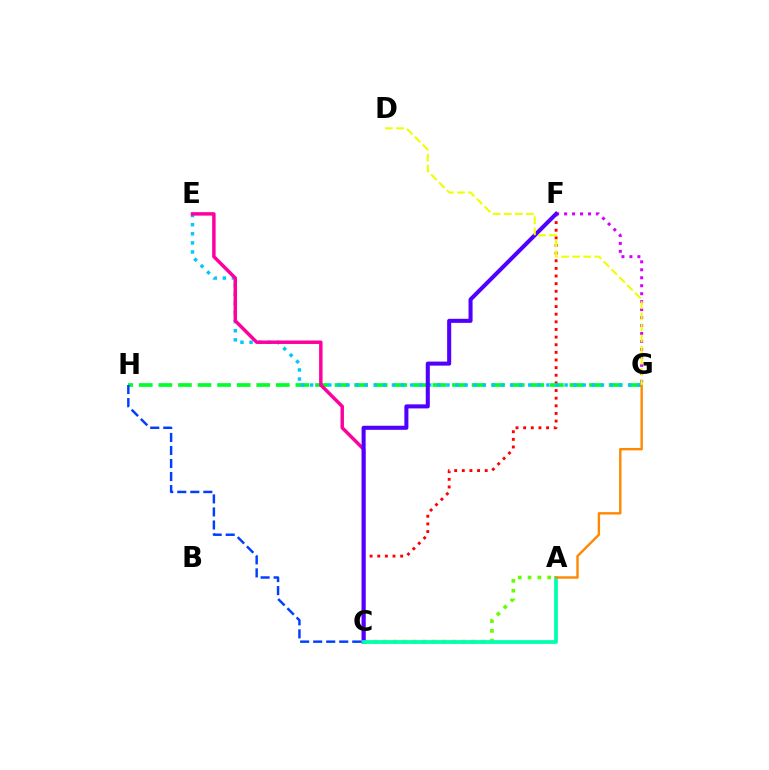{('C', 'F'): [{'color': '#ff0000', 'line_style': 'dotted', 'thickness': 2.07}, {'color': '#4f00ff', 'line_style': 'solid', 'thickness': 2.91}], ('G', 'H'): [{'color': '#00ff27', 'line_style': 'dashed', 'thickness': 2.66}], ('C', 'H'): [{'color': '#003fff', 'line_style': 'dashed', 'thickness': 1.77}], ('E', 'G'): [{'color': '#00c7ff', 'line_style': 'dotted', 'thickness': 2.47}], ('C', 'E'): [{'color': '#ff00a0', 'line_style': 'solid', 'thickness': 2.5}], ('A', 'C'): [{'color': '#66ff00', 'line_style': 'dotted', 'thickness': 2.66}, {'color': '#00ffaf', 'line_style': 'solid', 'thickness': 2.71}], ('F', 'G'): [{'color': '#d600ff', 'line_style': 'dotted', 'thickness': 2.16}], ('A', 'G'): [{'color': '#ff8800', 'line_style': 'solid', 'thickness': 1.72}], ('D', 'G'): [{'color': '#eeff00', 'line_style': 'dashed', 'thickness': 1.51}]}